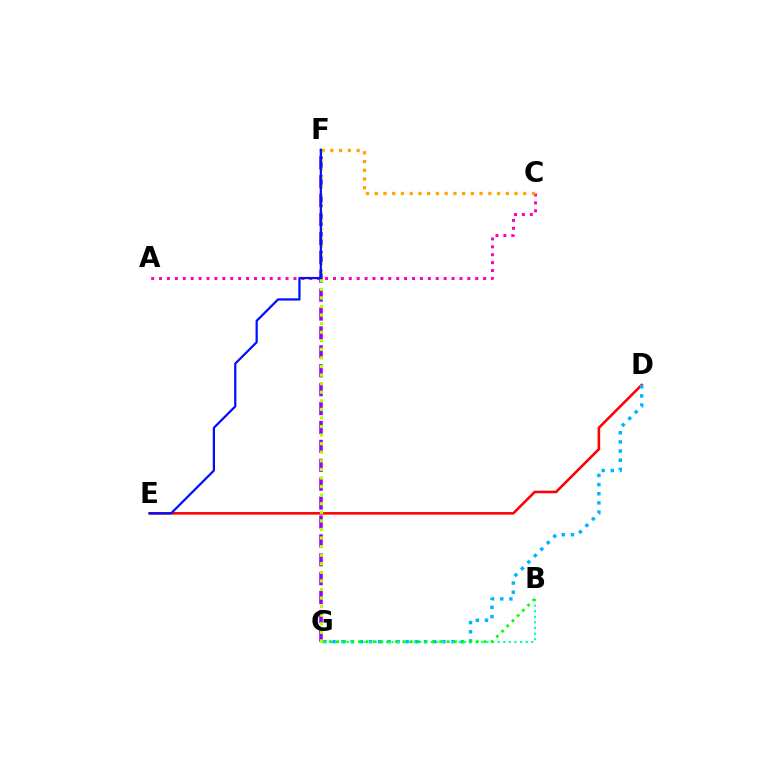{('D', 'E'): [{'color': '#ff0000', 'line_style': 'solid', 'thickness': 1.85}], ('D', 'G'): [{'color': '#00b5ff', 'line_style': 'dotted', 'thickness': 2.49}], ('B', 'G'): [{'color': '#00ff9d', 'line_style': 'dotted', 'thickness': 1.52}, {'color': '#08ff00', 'line_style': 'dotted', 'thickness': 2.0}], ('A', 'C'): [{'color': '#ff00bd', 'line_style': 'dotted', 'thickness': 2.15}], ('C', 'F'): [{'color': '#ffa500', 'line_style': 'dotted', 'thickness': 2.37}], ('F', 'G'): [{'color': '#9b00ff', 'line_style': 'dashed', 'thickness': 2.57}, {'color': '#b3ff00', 'line_style': 'dotted', 'thickness': 2.33}], ('E', 'F'): [{'color': '#0010ff', 'line_style': 'solid', 'thickness': 1.61}]}